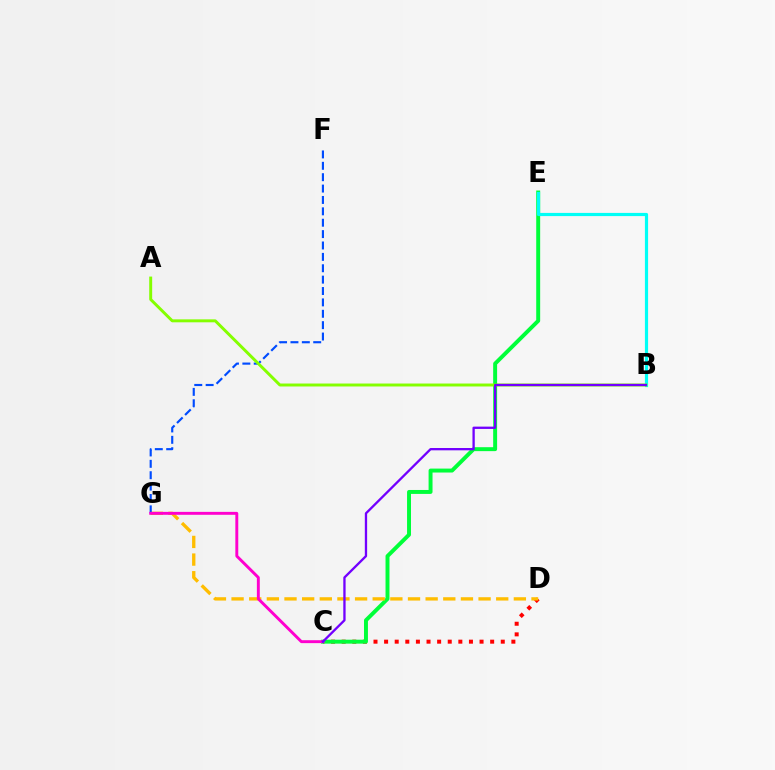{('C', 'D'): [{'color': '#ff0000', 'line_style': 'dotted', 'thickness': 2.88}], ('C', 'E'): [{'color': '#00ff39', 'line_style': 'solid', 'thickness': 2.84}], ('D', 'G'): [{'color': '#ffbd00', 'line_style': 'dashed', 'thickness': 2.4}], ('B', 'E'): [{'color': '#00fff6', 'line_style': 'solid', 'thickness': 2.29}], ('F', 'G'): [{'color': '#004bff', 'line_style': 'dashed', 'thickness': 1.55}], ('C', 'G'): [{'color': '#ff00cf', 'line_style': 'solid', 'thickness': 2.1}], ('A', 'B'): [{'color': '#84ff00', 'line_style': 'solid', 'thickness': 2.12}], ('B', 'C'): [{'color': '#7200ff', 'line_style': 'solid', 'thickness': 1.66}]}